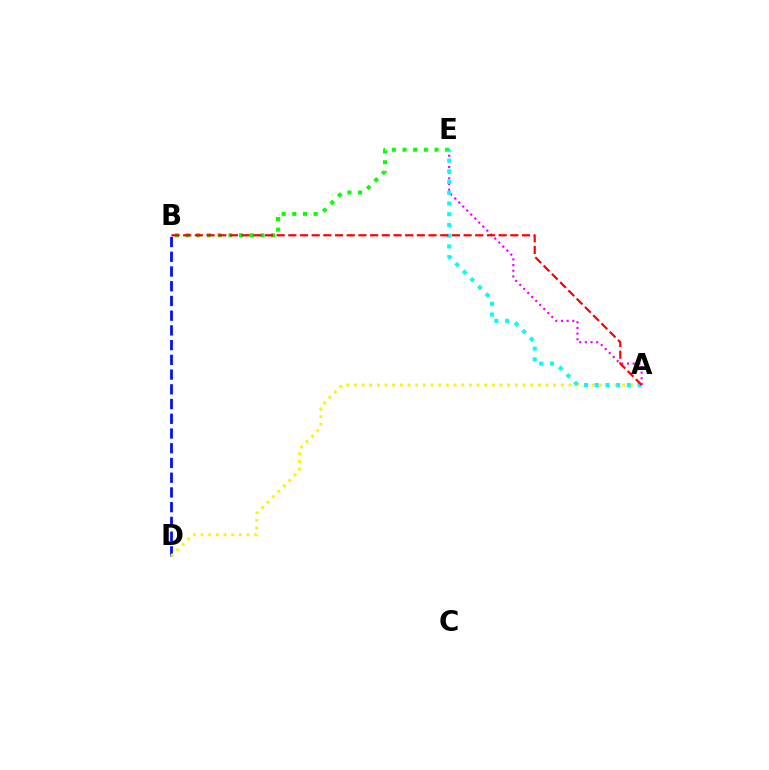{('B', 'D'): [{'color': '#0010ff', 'line_style': 'dashed', 'thickness': 2.0}], ('B', 'E'): [{'color': '#08ff00', 'line_style': 'dotted', 'thickness': 2.9}], ('A', 'E'): [{'color': '#ee00ff', 'line_style': 'dotted', 'thickness': 1.54}, {'color': '#00fff6', 'line_style': 'dotted', 'thickness': 2.92}], ('A', 'D'): [{'color': '#fcf500', 'line_style': 'dotted', 'thickness': 2.08}], ('A', 'B'): [{'color': '#ff0000', 'line_style': 'dashed', 'thickness': 1.59}]}